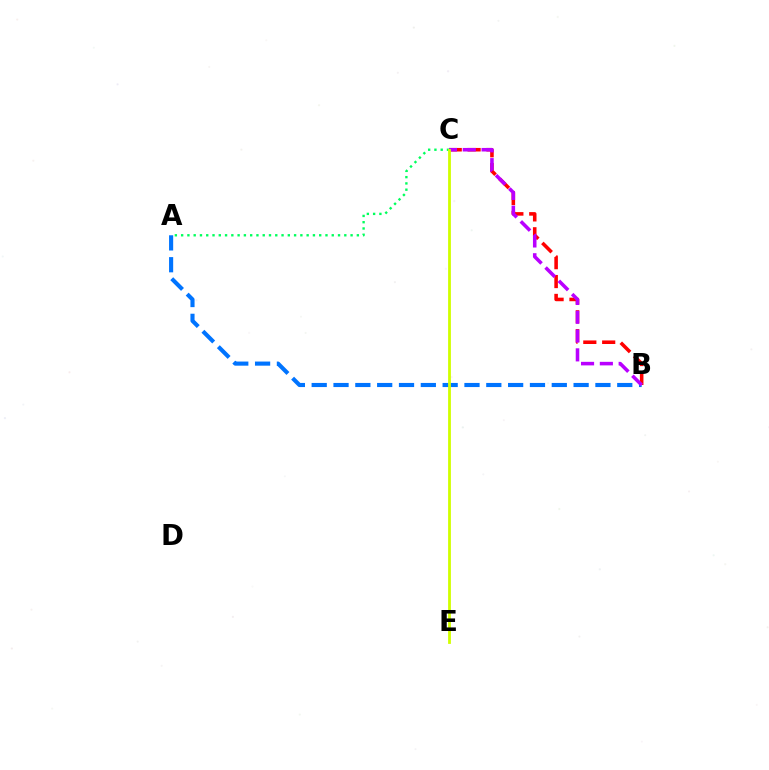{('B', 'C'): [{'color': '#ff0000', 'line_style': 'dashed', 'thickness': 2.56}, {'color': '#b900ff', 'line_style': 'dashed', 'thickness': 2.55}], ('A', 'C'): [{'color': '#00ff5c', 'line_style': 'dotted', 'thickness': 1.71}], ('A', 'B'): [{'color': '#0074ff', 'line_style': 'dashed', 'thickness': 2.97}], ('C', 'E'): [{'color': '#d1ff00', 'line_style': 'solid', 'thickness': 2.02}]}